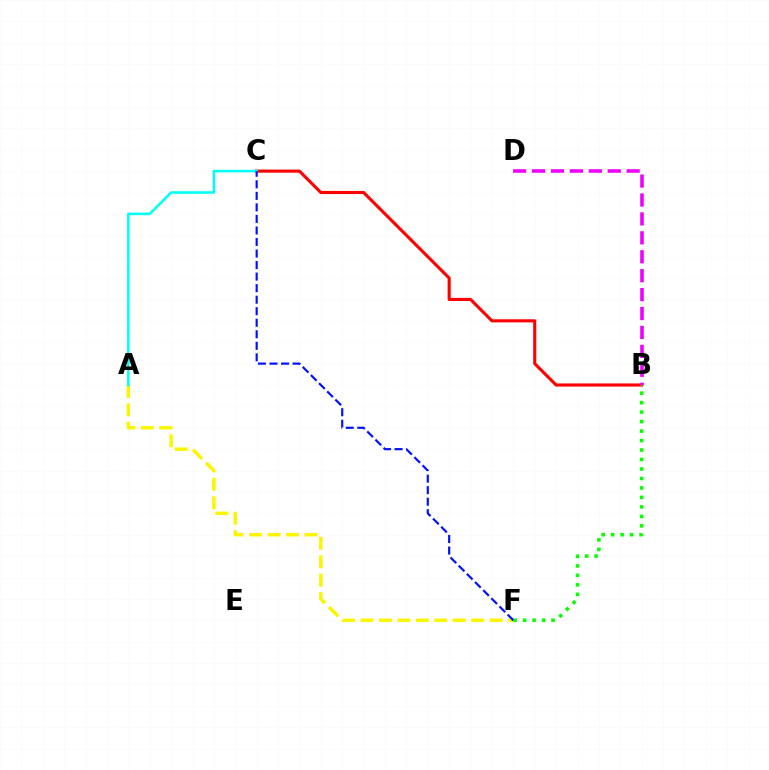{('B', 'C'): [{'color': '#ff0000', 'line_style': 'solid', 'thickness': 2.24}], ('A', 'F'): [{'color': '#fcf500', 'line_style': 'dashed', 'thickness': 2.5}], ('A', 'C'): [{'color': '#00fff6', 'line_style': 'solid', 'thickness': 1.84}], ('B', 'D'): [{'color': '#ee00ff', 'line_style': 'dashed', 'thickness': 2.57}], ('B', 'F'): [{'color': '#08ff00', 'line_style': 'dotted', 'thickness': 2.57}], ('C', 'F'): [{'color': '#0010ff', 'line_style': 'dashed', 'thickness': 1.57}]}